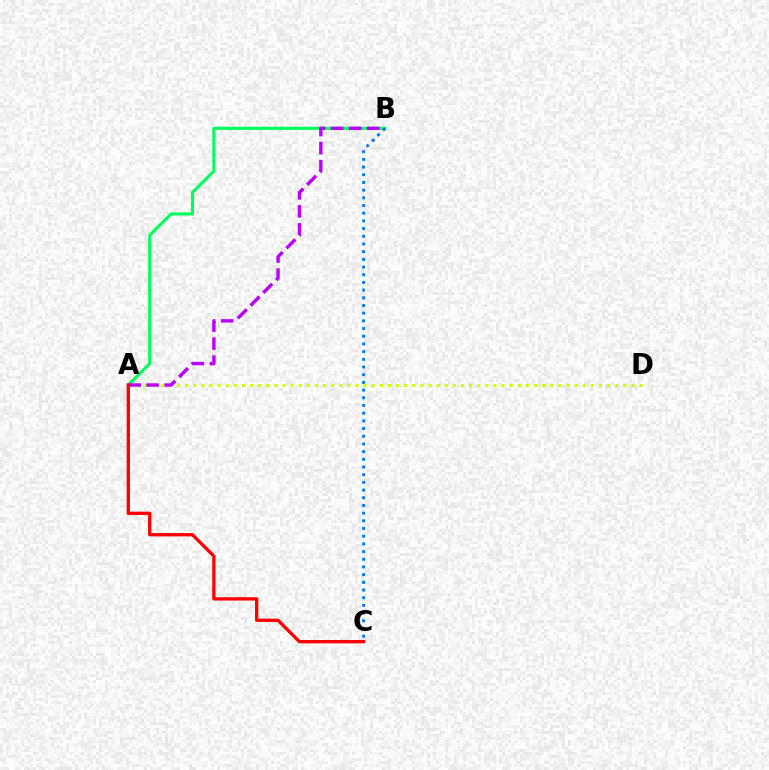{('A', 'D'): [{'color': '#d1ff00', 'line_style': 'dotted', 'thickness': 2.2}], ('A', 'B'): [{'color': '#00ff5c', 'line_style': 'solid', 'thickness': 2.24}, {'color': '#b900ff', 'line_style': 'dashed', 'thickness': 2.45}], ('B', 'C'): [{'color': '#0074ff', 'line_style': 'dotted', 'thickness': 2.09}], ('A', 'C'): [{'color': '#ff0000', 'line_style': 'solid', 'thickness': 2.38}]}